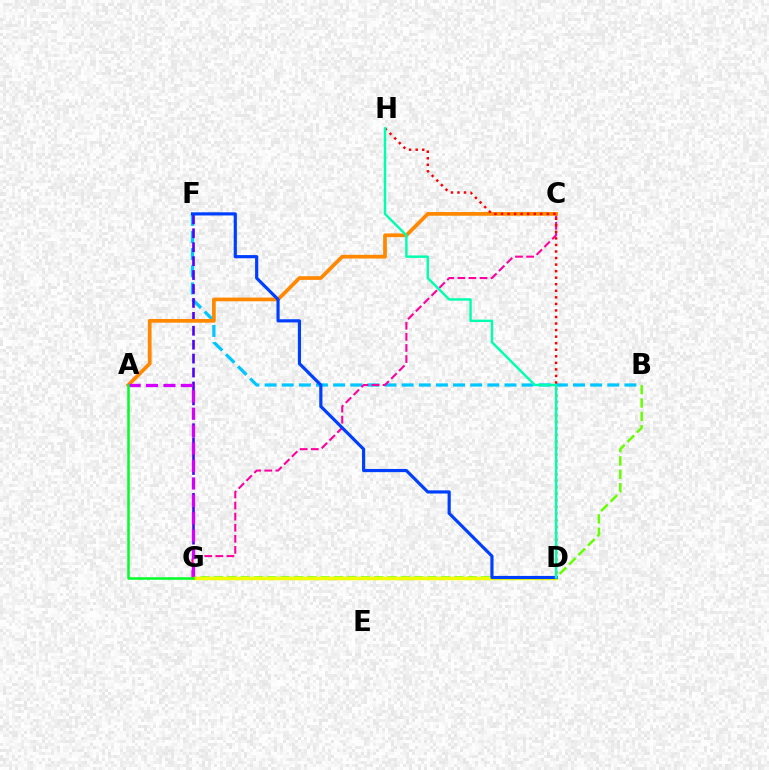{('B', 'F'): [{'color': '#00c7ff', 'line_style': 'dashed', 'thickness': 2.33}], ('F', 'G'): [{'color': '#4f00ff', 'line_style': 'dashed', 'thickness': 1.89}], ('B', 'G'): [{'color': '#66ff00', 'line_style': 'dashed', 'thickness': 1.81}], ('D', 'G'): [{'color': '#eeff00', 'line_style': 'solid', 'thickness': 2.49}], ('C', 'G'): [{'color': '#ff00a0', 'line_style': 'dashed', 'thickness': 1.51}], ('A', 'C'): [{'color': '#ff8800', 'line_style': 'solid', 'thickness': 2.67}], ('D', 'F'): [{'color': '#003fff', 'line_style': 'solid', 'thickness': 2.28}], ('A', 'G'): [{'color': '#d600ff', 'line_style': 'dashed', 'thickness': 2.37}, {'color': '#00ff27', 'line_style': 'solid', 'thickness': 1.8}], ('D', 'H'): [{'color': '#ff0000', 'line_style': 'dotted', 'thickness': 1.78}, {'color': '#00ffaf', 'line_style': 'solid', 'thickness': 1.75}]}